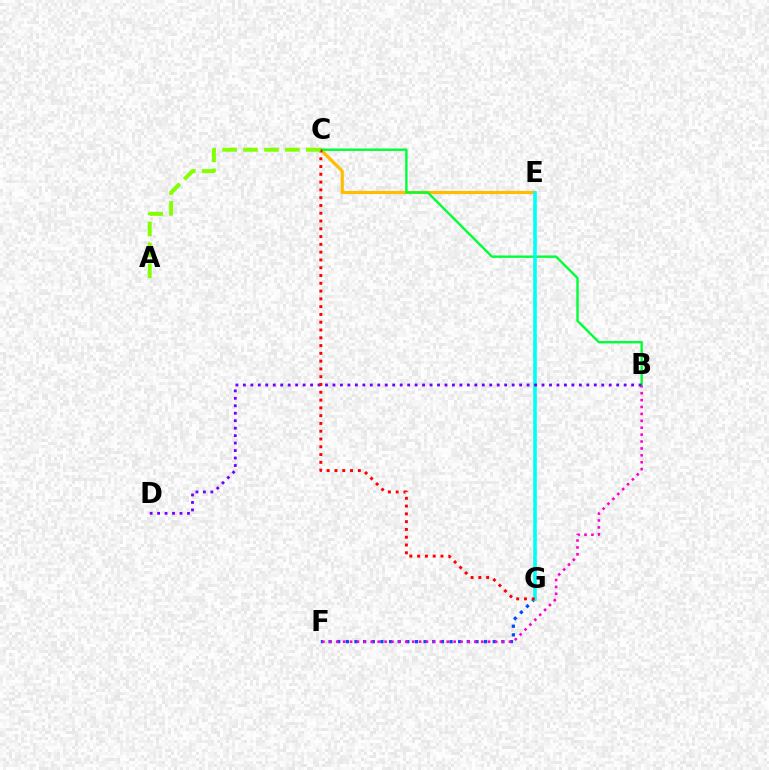{('F', 'G'): [{'color': '#004bff', 'line_style': 'dotted', 'thickness': 2.35}], ('B', 'F'): [{'color': '#ff00cf', 'line_style': 'dotted', 'thickness': 1.88}], ('C', 'E'): [{'color': '#ffbd00', 'line_style': 'solid', 'thickness': 2.3}], ('B', 'C'): [{'color': '#00ff39', 'line_style': 'solid', 'thickness': 1.73}], ('E', 'G'): [{'color': '#00fff6', 'line_style': 'solid', 'thickness': 2.6}], ('B', 'D'): [{'color': '#7200ff', 'line_style': 'dotted', 'thickness': 2.03}], ('C', 'G'): [{'color': '#ff0000', 'line_style': 'dotted', 'thickness': 2.12}], ('A', 'C'): [{'color': '#84ff00', 'line_style': 'dashed', 'thickness': 2.84}]}